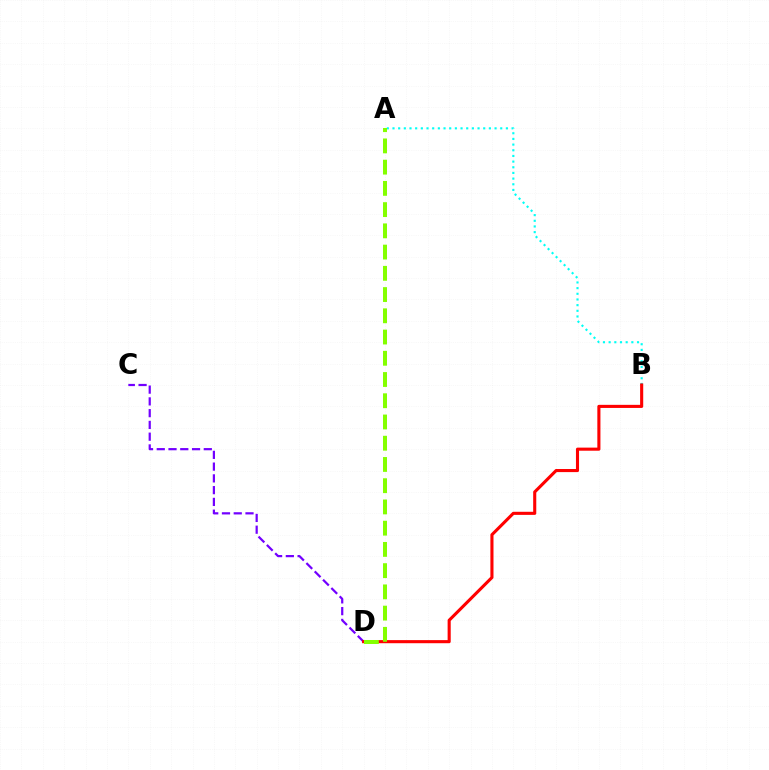{('C', 'D'): [{'color': '#7200ff', 'line_style': 'dashed', 'thickness': 1.6}], ('A', 'B'): [{'color': '#00fff6', 'line_style': 'dotted', 'thickness': 1.54}], ('B', 'D'): [{'color': '#ff0000', 'line_style': 'solid', 'thickness': 2.23}], ('A', 'D'): [{'color': '#84ff00', 'line_style': 'dashed', 'thickness': 2.89}]}